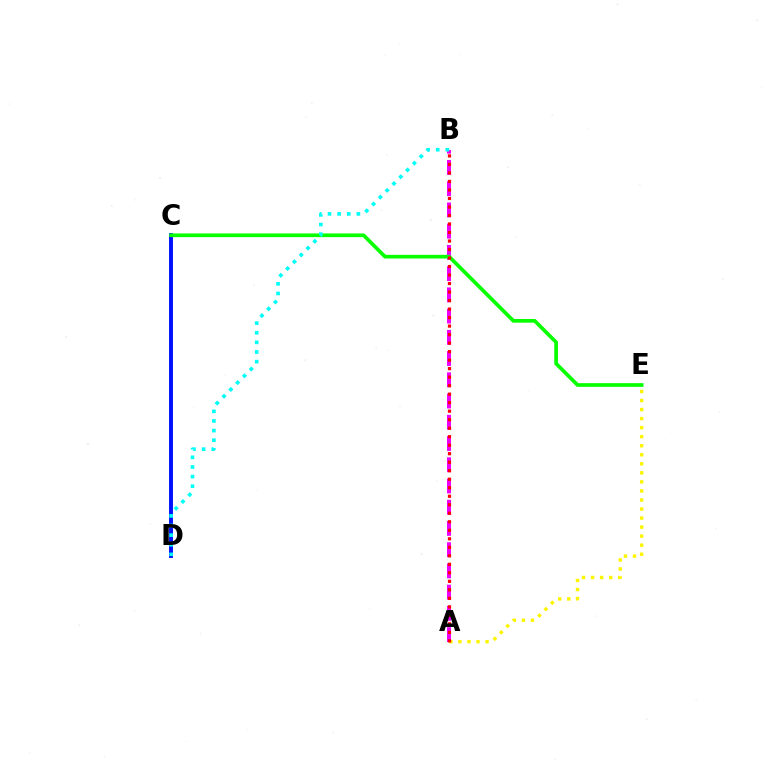{('A', 'E'): [{'color': '#fcf500', 'line_style': 'dotted', 'thickness': 2.46}], ('C', 'D'): [{'color': '#0010ff', 'line_style': 'solid', 'thickness': 2.82}], ('A', 'B'): [{'color': '#ee00ff', 'line_style': 'dashed', 'thickness': 2.88}, {'color': '#ff0000', 'line_style': 'dotted', 'thickness': 2.31}], ('C', 'E'): [{'color': '#08ff00', 'line_style': 'solid', 'thickness': 2.66}], ('B', 'D'): [{'color': '#00fff6', 'line_style': 'dotted', 'thickness': 2.62}]}